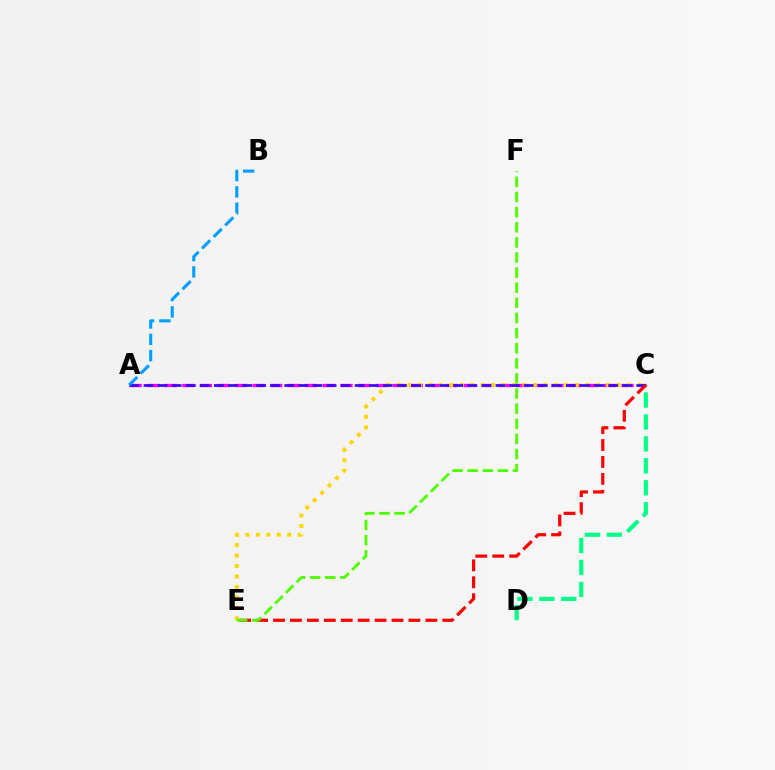{('A', 'C'): [{'color': '#ff00ed', 'line_style': 'dashed', 'thickness': 2.39}, {'color': '#3700ff', 'line_style': 'dashed', 'thickness': 1.91}], ('C', 'D'): [{'color': '#00ff86', 'line_style': 'dashed', 'thickness': 2.98}], ('C', 'E'): [{'color': '#ffd500', 'line_style': 'dotted', 'thickness': 2.84}, {'color': '#ff0000', 'line_style': 'dashed', 'thickness': 2.3}], ('E', 'F'): [{'color': '#4fff00', 'line_style': 'dashed', 'thickness': 2.05}], ('A', 'B'): [{'color': '#009eff', 'line_style': 'dashed', 'thickness': 2.22}]}